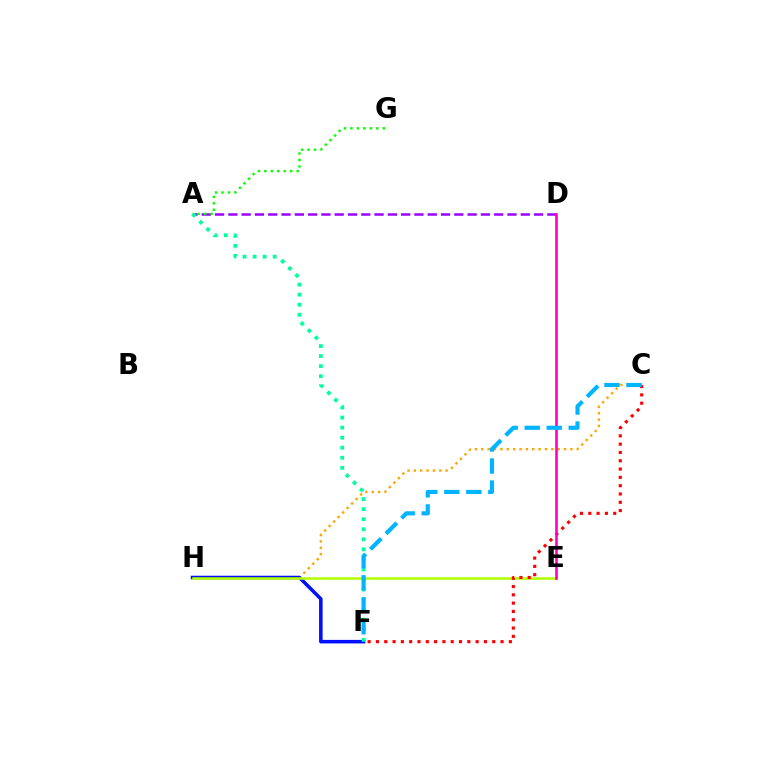{('A', 'D'): [{'color': '#9b00ff', 'line_style': 'dashed', 'thickness': 1.81}], ('C', 'H'): [{'color': '#ffa500', 'line_style': 'dotted', 'thickness': 1.73}], ('A', 'G'): [{'color': '#08ff00', 'line_style': 'dotted', 'thickness': 1.76}], ('F', 'H'): [{'color': '#0010ff', 'line_style': 'solid', 'thickness': 2.54}], ('A', 'F'): [{'color': '#00ff9d', 'line_style': 'dotted', 'thickness': 2.73}], ('E', 'H'): [{'color': '#b3ff00', 'line_style': 'solid', 'thickness': 1.84}], ('C', 'F'): [{'color': '#ff0000', 'line_style': 'dotted', 'thickness': 2.26}, {'color': '#00b5ff', 'line_style': 'dashed', 'thickness': 2.99}], ('D', 'E'): [{'color': '#ff00bd', 'line_style': 'solid', 'thickness': 1.87}]}